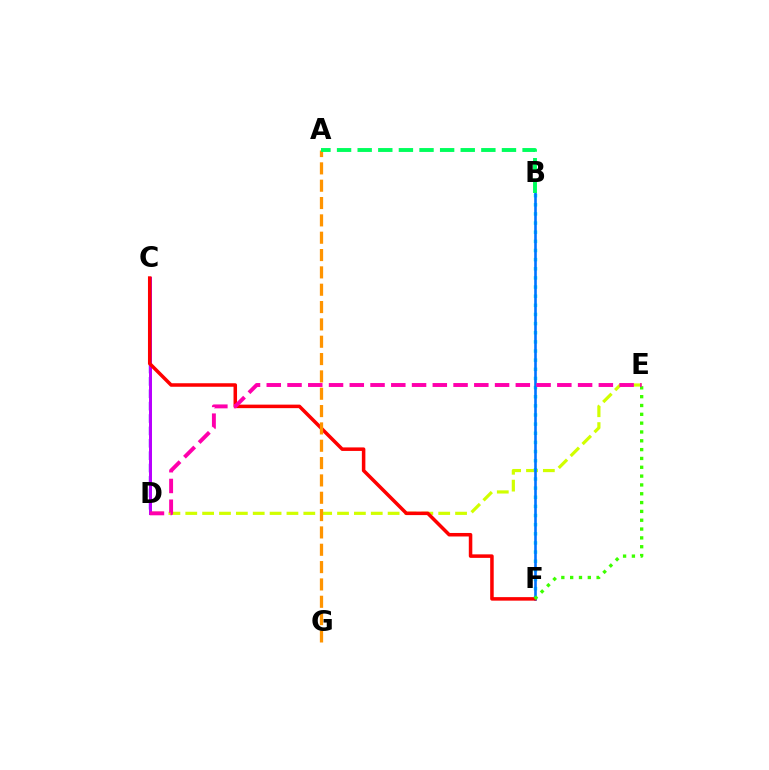{('D', 'E'): [{'color': '#d1ff00', 'line_style': 'dashed', 'thickness': 2.29}, {'color': '#ff00ac', 'line_style': 'dashed', 'thickness': 2.82}], ('B', 'F'): [{'color': '#00fff6', 'line_style': 'dotted', 'thickness': 2.48}, {'color': '#0074ff', 'line_style': 'solid', 'thickness': 1.88}], ('C', 'D'): [{'color': '#2500ff', 'line_style': 'dashed', 'thickness': 1.68}, {'color': '#b900ff', 'line_style': 'solid', 'thickness': 2.16}], ('C', 'F'): [{'color': '#ff0000', 'line_style': 'solid', 'thickness': 2.53}], ('E', 'F'): [{'color': '#3dff00', 'line_style': 'dotted', 'thickness': 2.4}], ('A', 'G'): [{'color': '#ff9400', 'line_style': 'dashed', 'thickness': 2.36}], ('A', 'B'): [{'color': '#00ff5c', 'line_style': 'dashed', 'thickness': 2.8}]}